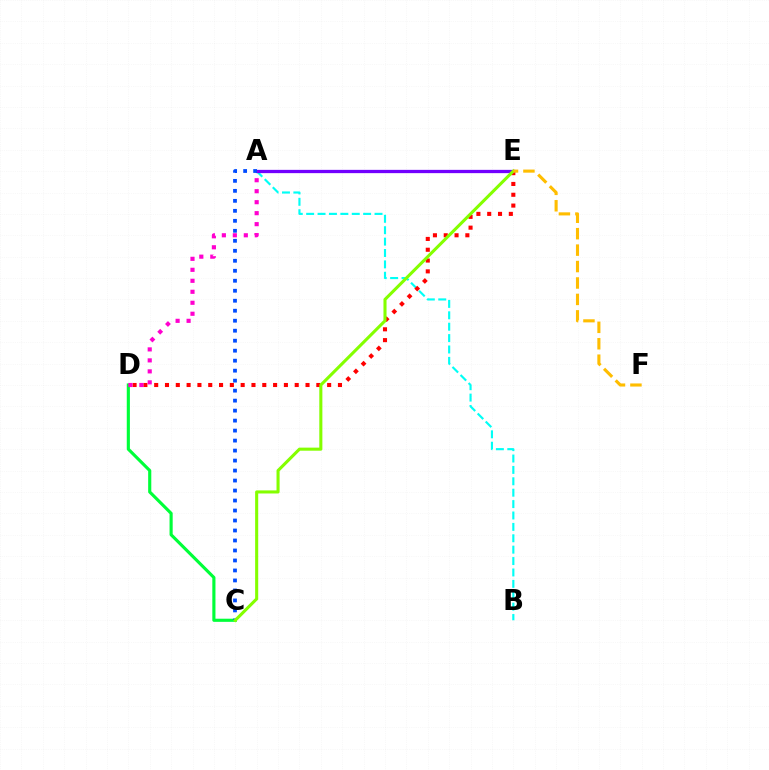{('A', 'B'): [{'color': '#00fff6', 'line_style': 'dashed', 'thickness': 1.55}], ('A', 'E'): [{'color': '#7200ff', 'line_style': 'solid', 'thickness': 2.36}], ('C', 'D'): [{'color': '#00ff39', 'line_style': 'solid', 'thickness': 2.26}], ('D', 'E'): [{'color': '#ff0000', 'line_style': 'dotted', 'thickness': 2.94}], ('A', 'D'): [{'color': '#ff00cf', 'line_style': 'dotted', 'thickness': 2.98}], ('A', 'C'): [{'color': '#004bff', 'line_style': 'dotted', 'thickness': 2.71}], ('C', 'E'): [{'color': '#84ff00', 'line_style': 'solid', 'thickness': 2.21}], ('E', 'F'): [{'color': '#ffbd00', 'line_style': 'dashed', 'thickness': 2.23}]}